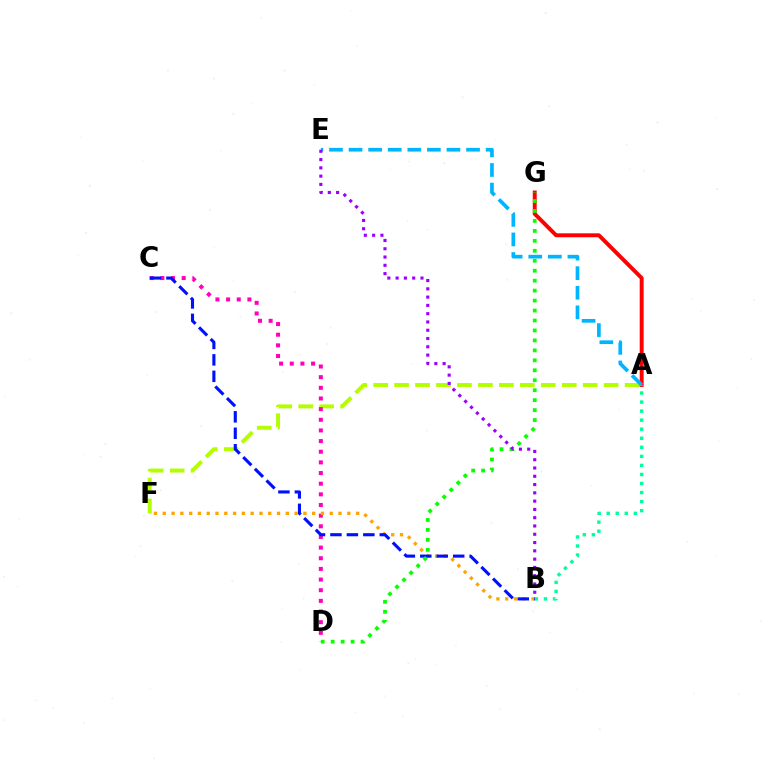{('A', 'F'): [{'color': '#b3ff00', 'line_style': 'dashed', 'thickness': 2.85}], ('C', 'D'): [{'color': '#ff00bd', 'line_style': 'dotted', 'thickness': 2.89}], ('B', 'F'): [{'color': '#ffa500', 'line_style': 'dotted', 'thickness': 2.39}], ('A', 'G'): [{'color': '#ff0000', 'line_style': 'solid', 'thickness': 2.83}], ('A', 'E'): [{'color': '#00b5ff', 'line_style': 'dashed', 'thickness': 2.66}], ('A', 'B'): [{'color': '#00ff9d', 'line_style': 'dotted', 'thickness': 2.46}], ('B', 'C'): [{'color': '#0010ff', 'line_style': 'dashed', 'thickness': 2.24}], ('D', 'G'): [{'color': '#08ff00', 'line_style': 'dotted', 'thickness': 2.71}], ('B', 'E'): [{'color': '#9b00ff', 'line_style': 'dotted', 'thickness': 2.25}]}